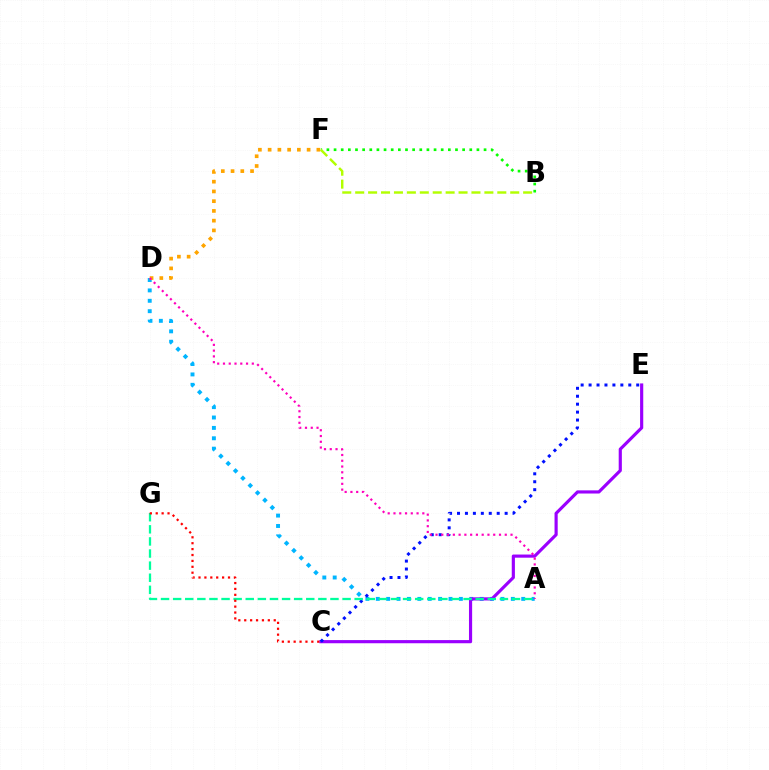{('A', 'D'): [{'color': '#00b5ff', 'line_style': 'dotted', 'thickness': 2.82}, {'color': '#ff00bd', 'line_style': 'dotted', 'thickness': 1.57}], ('B', 'F'): [{'color': '#08ff00', 'line_style': 'dotted', 'thickness': 1.94}, {'color': '#b3ff00', 'line_style': 'dashed', 'thickness': 1.76}], ('C', 'E'): [{'color': '#9b00ff', 'line_style': 'solid', 'thickness': 2.27}, {'color': '#0010ff', 'line_style': 'dotted', 'thickness': 2.16}], ('A', 'G'): [{'color': '#00ff9d', 'line_style': 'dashed', 'thickness': 1.64}], ('D', 'F'): [{'color': '#ffa500', 'line_style': 'dotted', 'thickness': 2.65}], ('C', 'G'): [{'color': '#ff0000', 'line_style': 'dotted', 'thickness': 1.6}]}